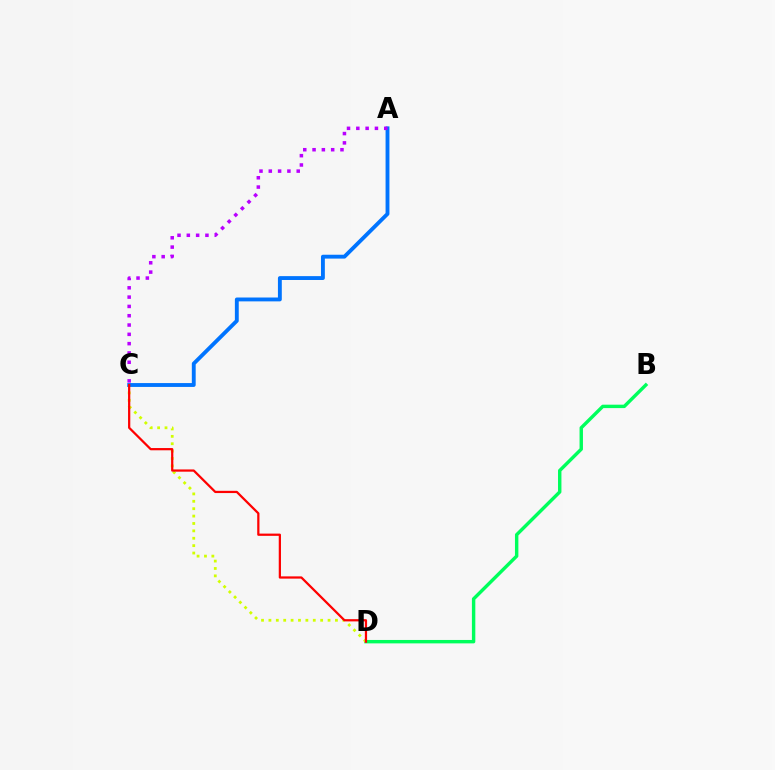{('B', 'D'): [{'color': '#00ff5c', 'line_style': 'solid', 'thickness': 2.46}], ('C', 'D'): [{'color': '#d1ff00', 'line_style': 'dotted', 'thickness': 2.01}, {'color': '#ff0000', 'line_style': 'solid', 'thickness': 1.61}], ('A', 'C'): [{'color': '#0074ff', 'line_style': 'solid', 'thickness': 2.78}, {'color': '#b900ff', 'line_style': 'dotted', 'thickness': 2.53}]}